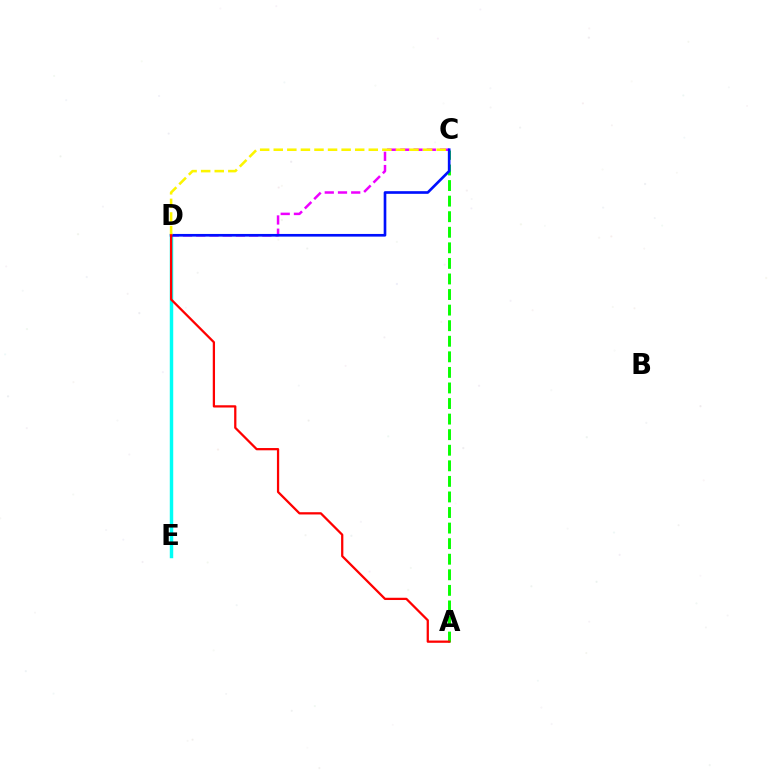{('A', 'C'): [{'color': '#08ff00', 'line_style': 'dashed', 'thickness': 2.12}], ('D', 'E'): [{'color': '#00fff6', 'line_style': 'solid', 'thickness': 2.48}], ('C', 'D'): [{'color': '#ee00ff', 'line_style': 'dashed', 'thickness': 1.8}, {'color': '#0010ff', 'line_style': 'solid', 'thickness': 1.92}, {'color': '#fcf500', 'line_style': 'dashed', 'thickness': 1.84}], ('A', 'D'): [{'color': '#ff0000', 'line_style': 'solid', 'thickness': 1.63}]}